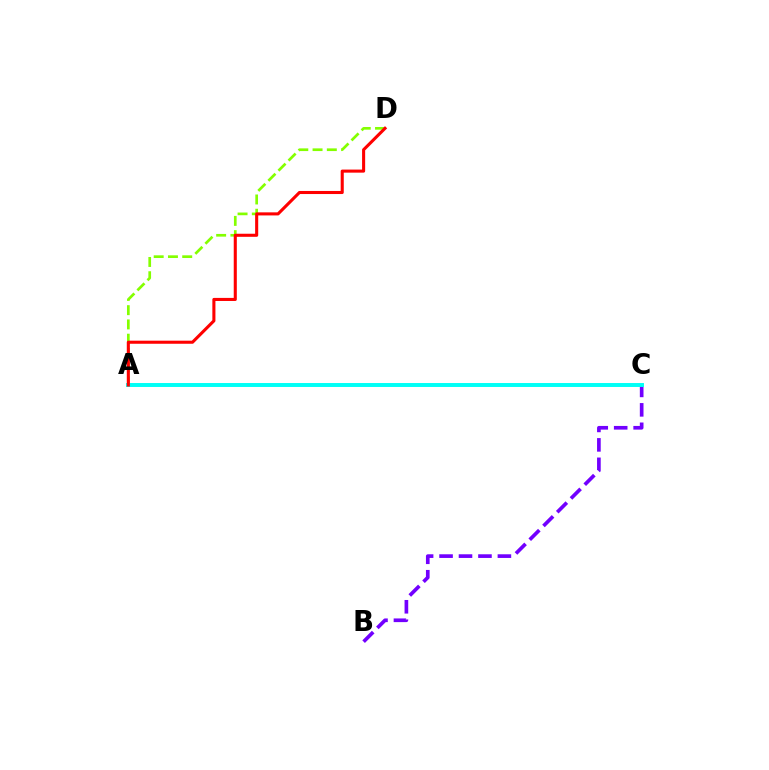{('B', 'C'): [{'color': '#7200ff', 'line_style': 'dashed', 'thickness': 2.64}], ('A', 'D'): [{'color': '#84ff00', 'line_style': 'dashed', 'thickness': 1.94}, {'color': '#ff0000', 'line_style': 'solid', 'thickness': 2.22}], ('A', 'C'): [{'color': '#00fff6', 'line_style': 'solid', 'thickness': 2.84}]}